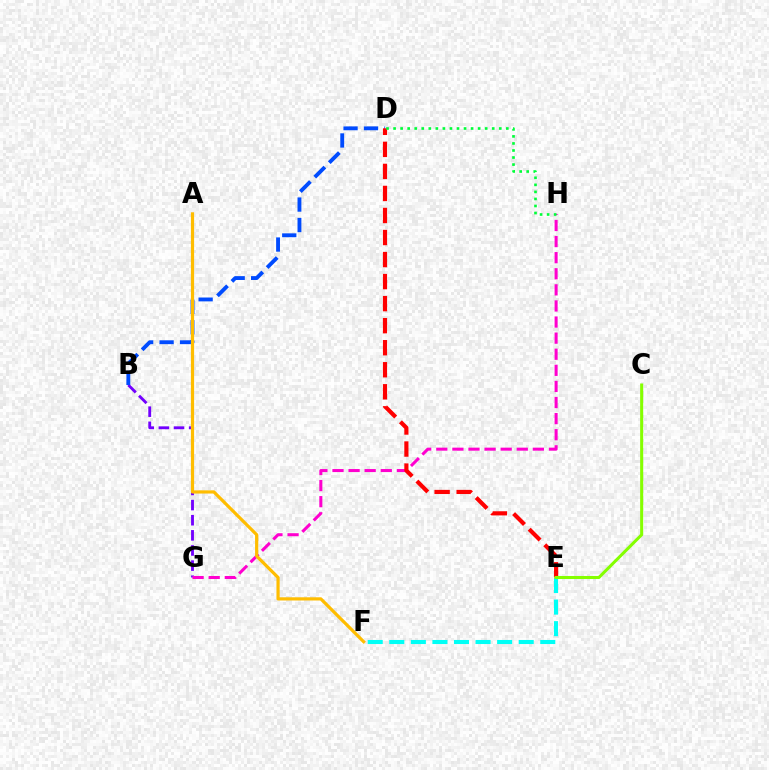{('E', 'F'): [{'color': '#00fff6', 'line_style': 'dashed', 'thickness': 2.93}], ('B', 'G'): [{'color': '#7200ff', 'line_style': 'dashed', 'thickness': 2.06}], ('B', 'D'): [{'color': '#004bff', 'line_style': 'dashed', 'thickness': 2.78}], ('G', 'H'): [{'color': '#ff00cf', 'line_style': 'dashed', 'thickness': 2.19}], ('D', 'E'): [{'color': '#ff0000', 'line_style': 'dashed', 'thickness': 2.99}], ('D', 'H'): [{'color': '#00ff39', 'line_style': 'dotted', 'thickness': 1.91}], ('A', 'F'): [{'color': '#ffbd00', 'line_style': 'solid', 'thickness': 2.31}], ('C', 'E'): [{'color': '#84ff00', 'line_style': 'solid', 'thickness': 2.19}]}